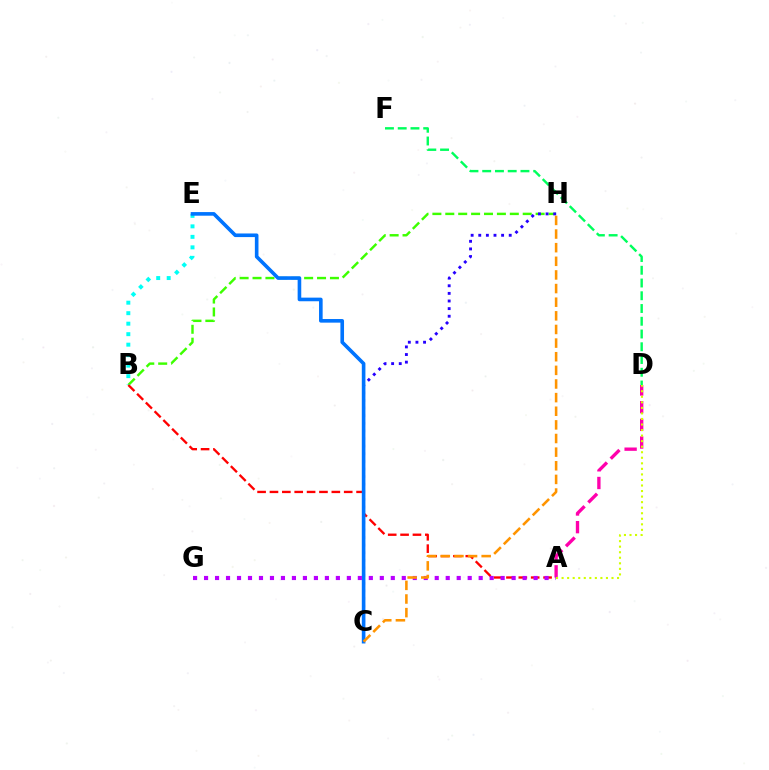{('B', 'H'): [{'color': '#3dff00', 'line_style': 'dashed', 'thickness': 1.75}], ('C', 'H'): [{'color': '#2500ff', 'line_style': 'dotted', 'thickness': 2.07}, {'color': '#ff9400', 'line_style': 'dashed', 'thickness': 1.85}], ('A', 'B'): [{'color': '#ff0000', 'line_style': 'dashed', 'thickness': 1.68}], ('A', 'D'): [{'color': '#ff00ac', 'line_style': 'dashed', 'thickness': 2.4}, {'color': '#d1ff00', 'line_style': 'dotted', 'thickness': 1.51}], ('B', 'E'): [{'color': '#00fff6', 'line_style': 'dotted', 'thickness': 2.85}], ('C', 'E'): [{'color': '#0074ff', 'line_style': 'solid', 'thickness': 2.6}], ('D', 'F'): [{'color': '#00ff5c', 'line_style': 'dashed', 'thickness': 1.73}], ('A', 'G'): [{'color': '#b900ff', 'line_style': 'dotted', 'thickness': 2.98}]}